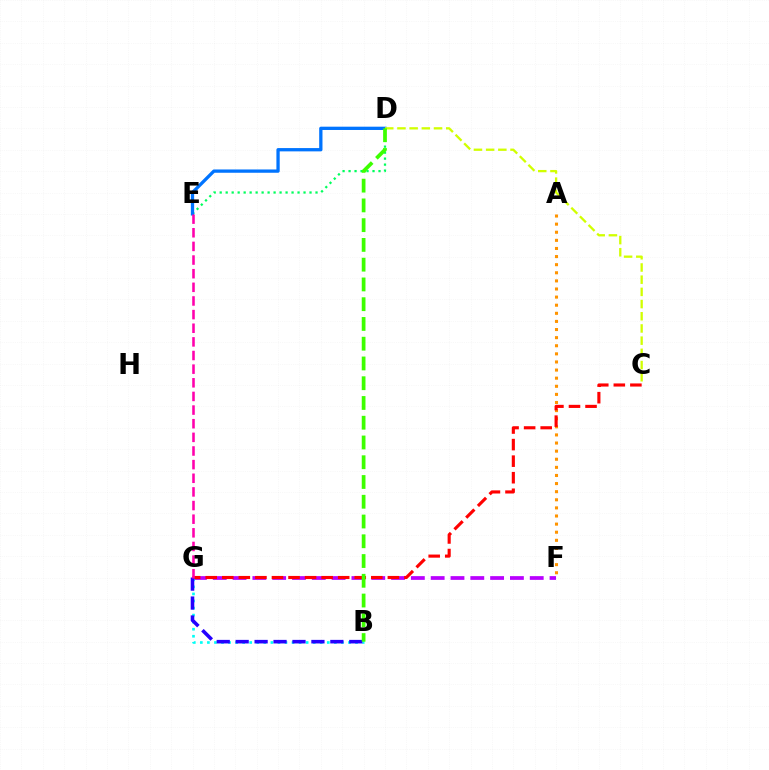{('D', 'E'): [{'color': '#00ff5c', 'line_style': 'dotted', 'thickness': 1.63}, {'color': '#0074ff', 'line_style': 'solid', 'thickness': 2.37}], ('A', 'F'): [{'color': '#ff9400', 'line_style': 'dotted', 'thickness': 2.2}], ('F', 'G'): [{'color': '#b900ff', 'line_style': 'dashed', 'thickness': 2.69}], ('B', 'G'): [{'color': '#00fff6', 'line_style': 'dotted', 'thickness': 1.92}, {'color': '#2500ff', 'line_style': 'dashed', 'thickness': 2.57}], ('C', 'G'): [{'color': '#ff0000', 'line_style': 'dashed', 'thickness': 2.25}], ('E', 'G'): [{'color': '#ff00ac', 'line_style': 'dashed', 'thickness': 1.85}], ('C', 'D'): [{'color': '#d1ff00', 'line_style': 'dashed', 'thickness': 1.66}], ('B', 'D'): [{'color': '#3dff00', 'line_style': 'dashed', 'thickness': 2.68}]}